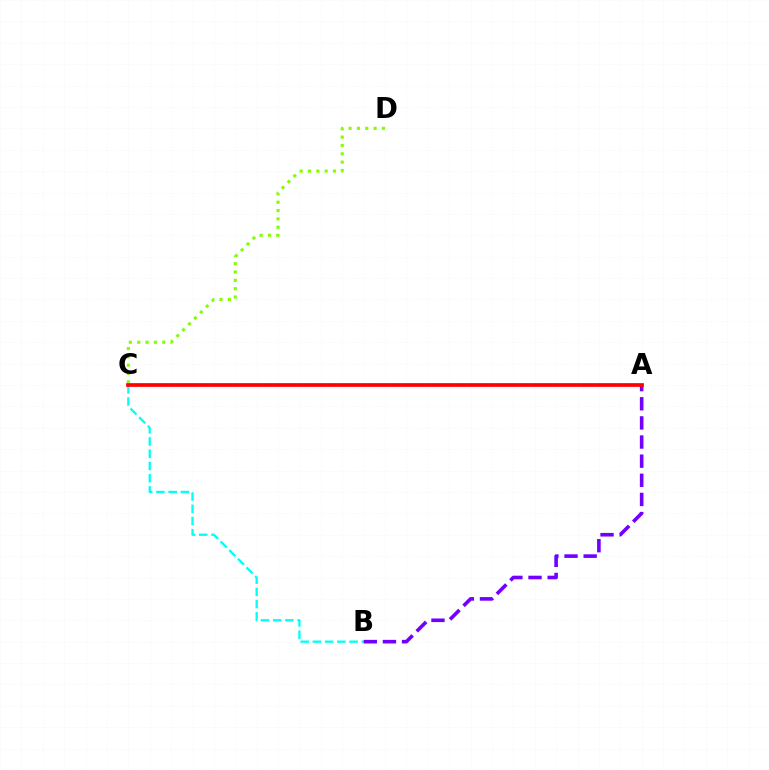{('C', 'D'): [{'color': '#84ff00', 'line_style': 'dotted', 'thickness': 2.27}], ('B', 'C'): [{'color': '#00fff6', 'line_style': 'dashed', 'thickness': 1.66}], ('A', 'B'): [{'color': '#7200ff', 'line_style': 'dashed', 'thickness': 2.6}], ('A', 'C'): [{'color': '#ff0000', 'line_style': 'solid', 'thickness': 2.66}]}